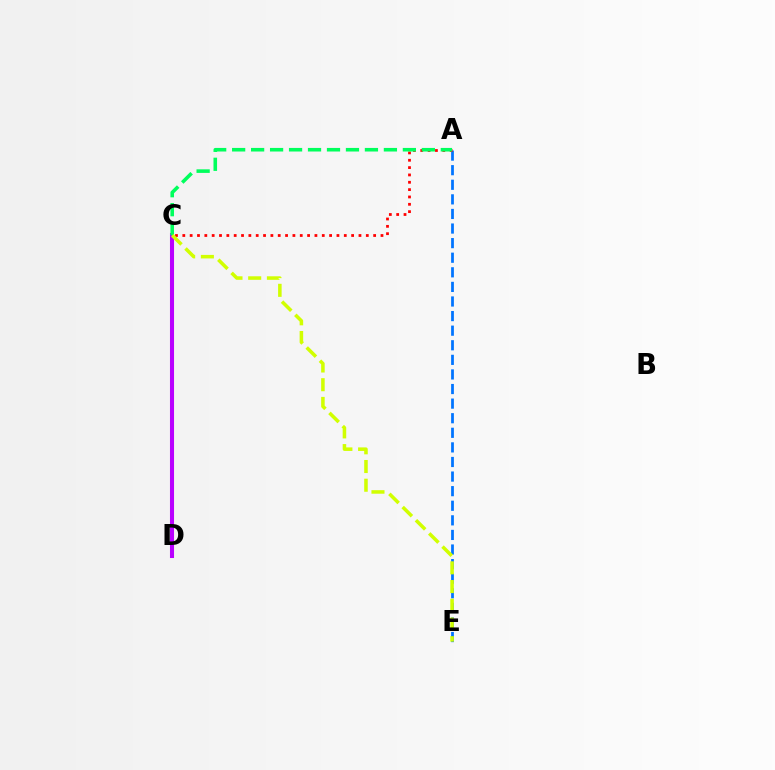{('C', 'D'): [{'color': '#b900ff', 'line_style': 'solid', 'thickness': 2.93}], ('A', 'E'): [{'color': '#0074ff', 'line_style': 'dashed', 'thickness': 1.98}], ('A', 'C'): [{'color': '#ff0000', 'line_style': 'dotted', 'thickness': 1.99}, {'color': '#00ff5c', 'line_style': 'dashed', 'thickness': 2.58}], ('C', 'E'): [{'color': '#d1ff00', 'line_style': 'dashed', 'thickness': 2.54}]}